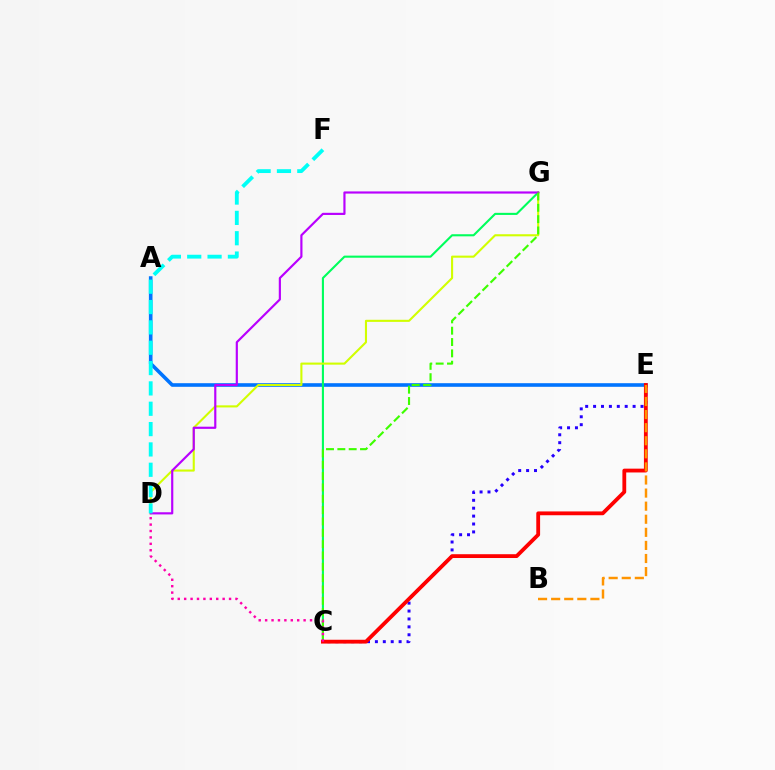{('A', 'E'): [{'color': '#0074ff', 'line_style': 'solid', 'thickness': 2.6}], ('C', 'G'): [{'color': '#00ff5c', 'line_style': 'solid', 'thickness': 1.51}, {'color': '#3dff00', 'line_style': 'dashed', 'thickness': 1.54}], ('C', 'E'): [{'color': '#2500ff', 'line_style': 'dotted', 'thickness': 2.15}, {'color': '#ff0000', 'line_style': 'solid', 'thickness': 2.74}], ('D', 'G'): [{'color': '#d1ff00', 'line_style': 'solid', 'thickness': 1.51}, {'color': '#b900ff', 'line_style': 'solid', 'thickness': 1.56}], ('B', 'E'): [{'color': '#ff9400', 'line_style': 'dashed', 'thickness': 1.78}], ('D', 'F'): [{'color': '#00fff6', 'line_style': 'dashed', 'thickness': 2.76}], ('C', 'D'): [{'color': '#ff00ac', 'line_style': 'dotted', 'thickness': 1.74}]}